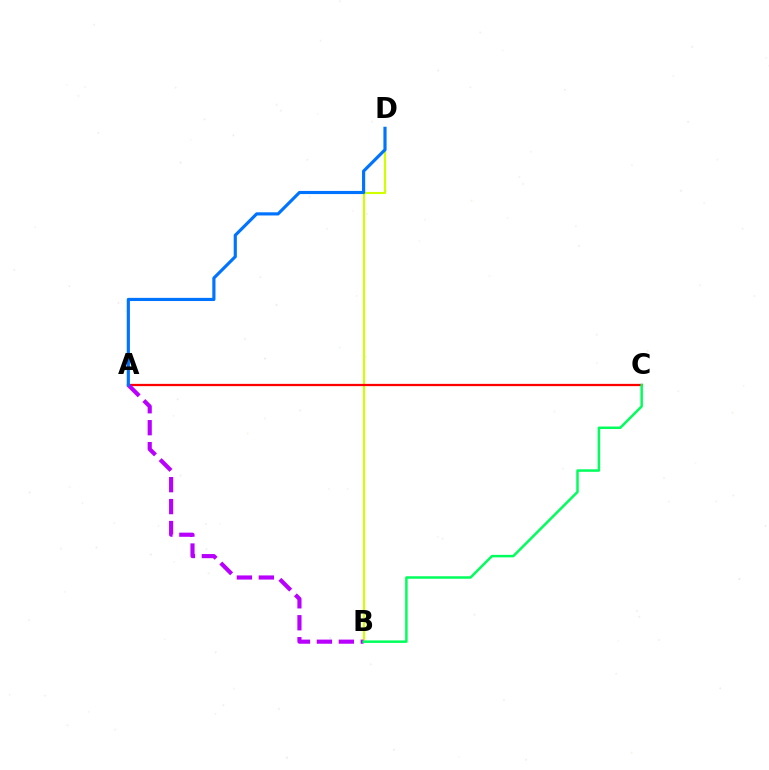{('B', 'D'): [{'color': '#d1ff00', 'line_style': 'solid', 'thickness': 1.53}], ('A', 'C'): [{'color': '#ff0000', 'line_style': 'solid', 'thickness': 1.62}], ('A', 'B'): [{'color': '#b900ff', 'line_style': 'dashed', 'thickness': 2.98}], ('B', 'C'): [{'color': '#00ff5c', 'line_style': 'solid', 'thickness': 1.8}], ('A', 'D'): [{'color': '#0074ff', 'line_style': 'solid', 'thickness': 2.27}]}